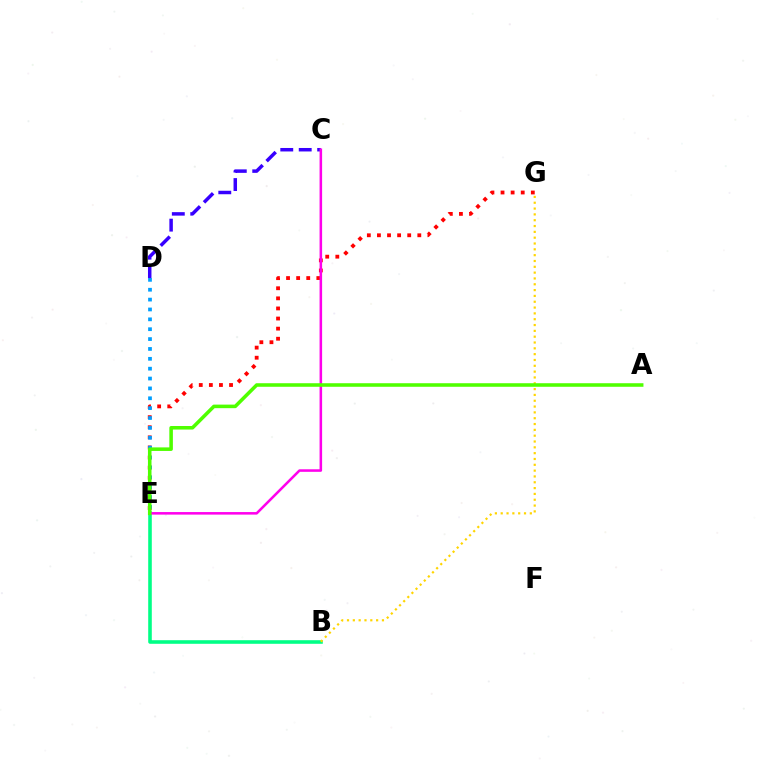{('E', 'G'): [{'color': '#ff0000', 'line_style': 'dotted', 'thickness': 2.74}], ('D', 'E'): [{'color': '#009eff', 'line_style': 'dotted', 'thickness': 2.68}], ('B', 'E'): [{'color': '#00ff86', 'line_style': 'solid', 'thickness': 2.58}], ('C', 'D'): [{'color': '#3700ff', 'line_style': 'dashed', 'thickness': 2.51}], ('B', 'G'): [{'color': '#ffd500', 'line_style': 'dotted', 'thickness': 1.58}], ('C', 'E'): [{'color': '#ff00ed', 'line_style': 'solid', 'thickness': 1.84}], ('A', 'E'): [{'color': '#4fff00', 'line_style': 'solid', 'thickness': 2.56}]}